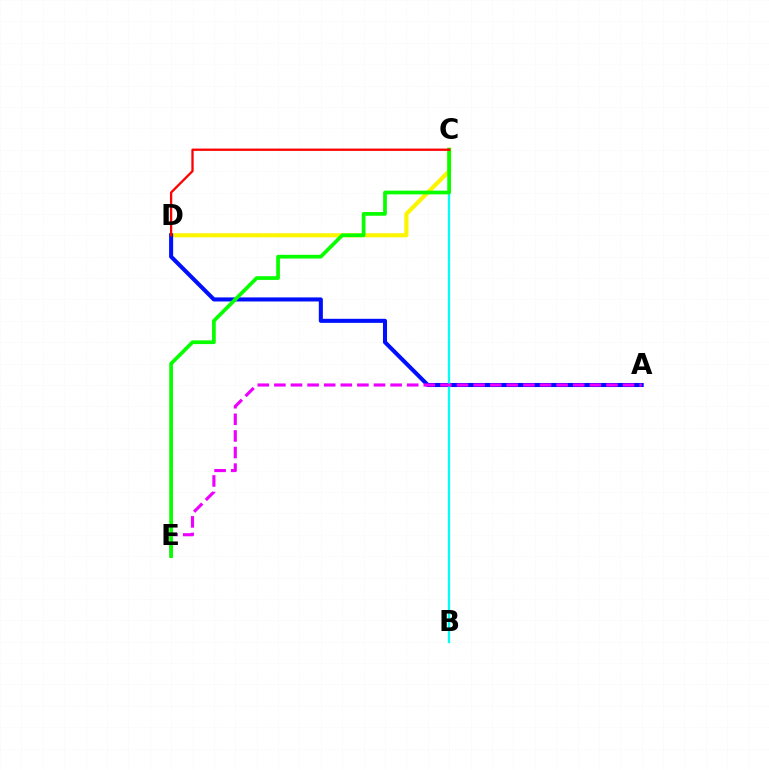{('C', 'D'): [{'color': '#fcf500', 'line_style': 'solid', 'thickness': 2.97}, {'color': '#ff0000', 'line_style': 'solid', 'thickness': 1.65}], ('A', 'D'): [{'color': '#0010ff', 'line_style': 'solid', 'thickness': 2.93}], ('B', 'C'): [{'color': '#00fff6', 'line_style': 'solid', 'thickness': 1.65}], ('A', 'E'): [{'color': '#ee00ff', 'line_style': 'dashed', 'thickness': 2.26}], ('C', 'E'): [{'color': '#08ff00', 'line_style': 'solid', 'thickness': 2.68}]}